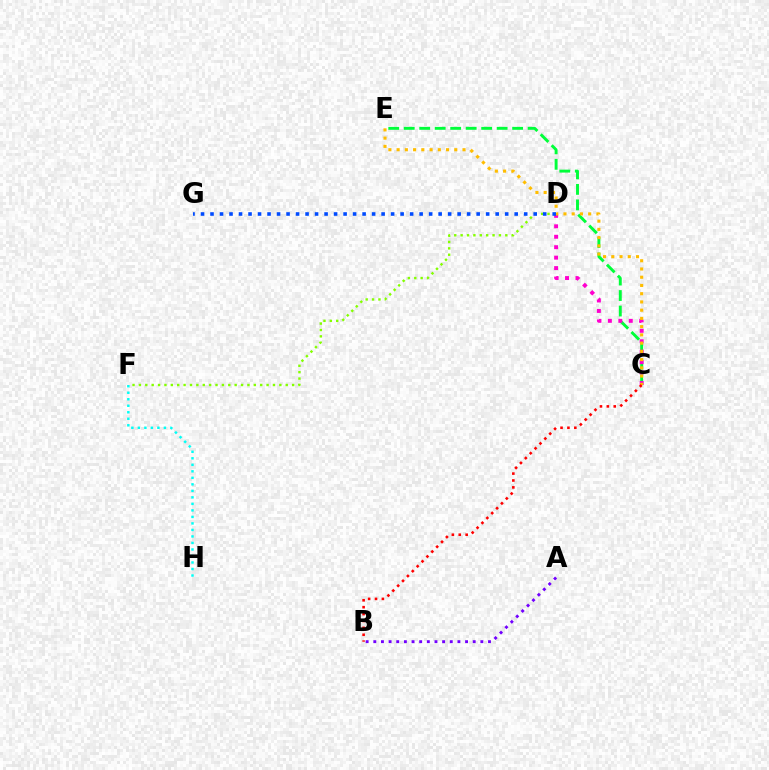{('C', 'E'): [{'color': '#00ff39', 'line_style': 'dashed', 'thickness': 2.1}, {'color': '#ffbd00', 'line_style': 'dotted', 'thickness': 2.24}], ('A', 'B'): [{'color': '#7200ff', 'line_style': 'dotted', 'thickness': 2.08}], ('D', 'F'): [{'color': '#84ff00', 'line_style': 'dotted', 'thickness': 1.73}], ('C', 'D'): [{'color': '#ff00cf', 'line_style': 'dotted', 'thickness': 2.84}], ('D', 'G'): [{'color': '#004bff', 'line_style': 'dotted', 'thickness': 2.58}], ('B', 'C'): [{'color': '#ff0000', 'line_style': 'dotted', 'thickness': 1.87}], ('F', 'H'): [{'color': '#00fff6', 'line_style': 'dotted', 'thickness': 1.77}]}